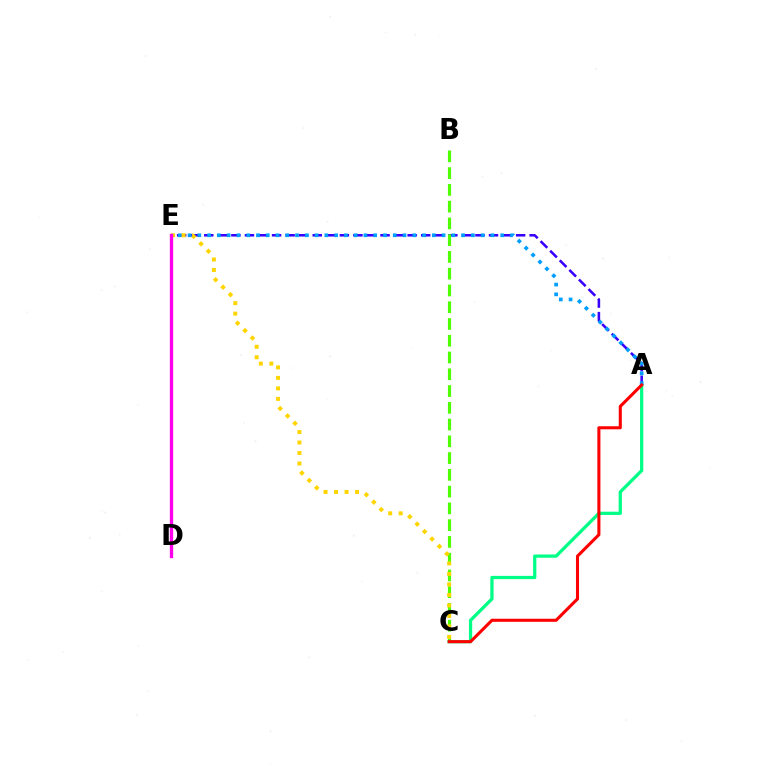{('A', 'C'): [{'color': '#00ff86', 'line_style': 'solid', 'thickness': 2.34}, {'color': '#ff0000', 'line_style': 'solid', 'thickness': 2.21}], ('A', 'E'): [{'color': '#3700ff', 'line_style': 'dashed', 'thickness': 1.84}, {'color': '#009eff', 'line_style': 'dotted', 'thickness': 2.65}], ('B', 'C'): [{'color': '#4fff00', 'line_style': 'dashed', 'thickness': 2.28}], ('C', 'E'): [{'color': '#ffd500', 'line_style': 'dotted', 'thickness': 2.85}], ('D', 'E'): [{'color': '#ff00ed', 'line_style': 'solid', 'thickness': 2.38}]}